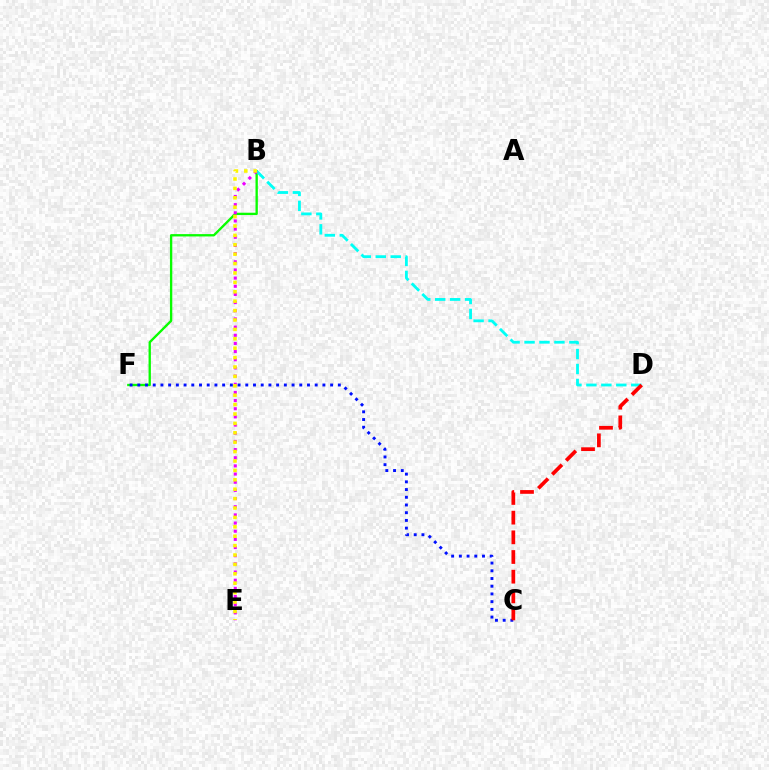{('B', 'F'): [{'color': '#08ff00', 'line_style': 'solid', 'thickness': 1.68}], ('C', 'F'): [{'color': '#0010ff', 'line_style': 'dotted', 'thickness': 2.1}], ('B', 'D'): [{'color': '#00fff6', 'line_style': 'dashed', 'thickness': 2.03}], ('C', 'D'): [{'color': '#ff0000', 'line_style': 'dashed', 'thickness': 2.67}], ('B', 'E'): [{'color': '#ee00ff', 'line_style': 'dotted', 'thickness': 2.22}, {'color': '#fcf500', 'line_style': 'dotted', 'thickness': 2.55}]}